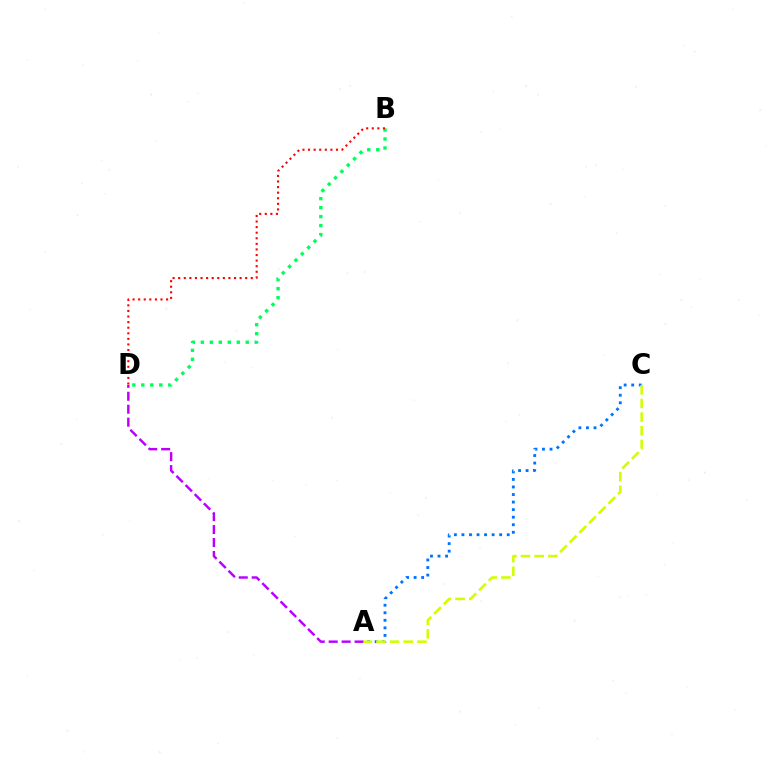{('A', 'D'): [{'color': '#b900ff', 'line_style': 'dashed', 'thickness': 1.76}], ('B', 'D'): [{'color': '#00ff5c', 'line_style': 'dotted', 'thickness': 2.44}, {'color': '#ff0000', 'line_style': 'dotted', 'thickness': 1.52}], ('A', 'C'): [{'color': '#0074ff', 'line_style': 'dotted', 'thickness': 2.05}, {'color': '#d1ff00', 'line_style': 'dashed', 'thickness': 1.86}]}